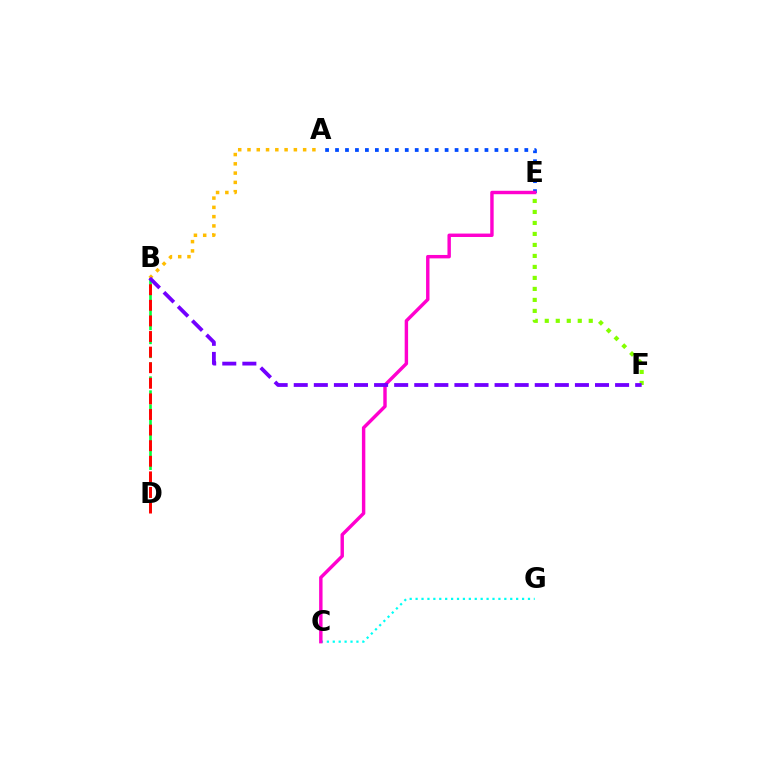{('A', 'B'): [{'color': '#ffbd00', 'line_style': 'dotted', 'thickness': 2.52}], ('C', 'G'): [{'color': '#00fff6', 'line_style': 'dotted', 'thickness': 1.61}], ('A', 'E'): [{'color': '#004bff', 'line_style': 'dotted', 'thickness': 2.71}], ('C', 'E'): [{'color': '#ff00cf', 'line_style': 'solid', 'thickness': 2.46}], ('B', 'D'): [{'color': '#00ff39', 'line_style': 'dashed', 'thickness': 1.9}, {'color': '#ff0000', 'line_style': 'dashed', 'thickness': 2.12}], ('E', 'F'): [{'color': '#84ff00', 'line_style': 'dotted', 'thickness': 2.99}], ('B', 'F'): [{'color': '#7200ff', 'line_style': 'dashed', 'thickness': 2.73}]}